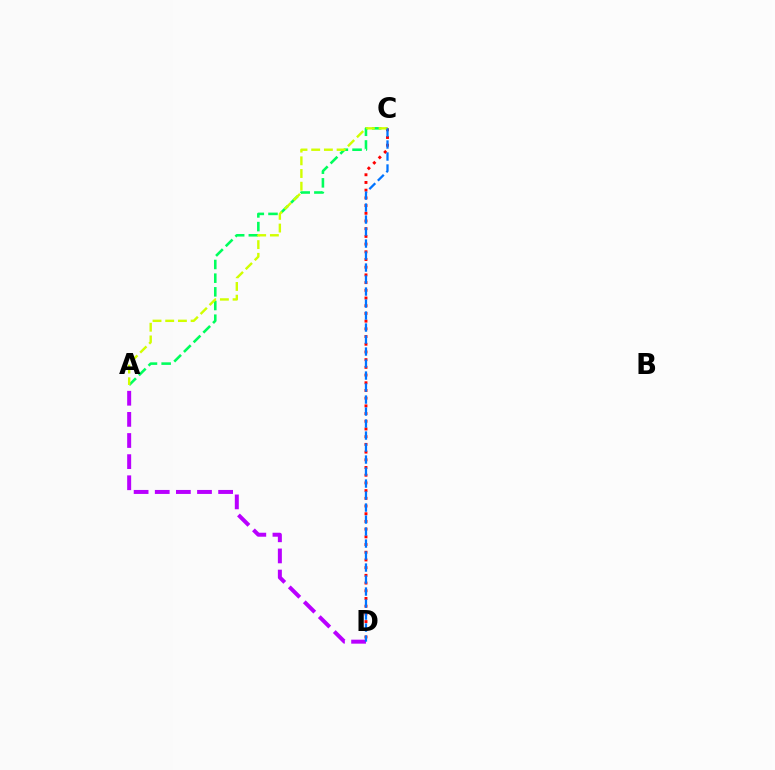{('A', 'C'): [{'color': '#00ff5c', 'line_style': 'dashed', 'thickness': 1.86}, {'color': '#d1ff00', 'line_style': 'dashed', 'thickness': 1.73}], ('C', 'D'): [{'color': '#ff0000', 'line_style': 'dotted', 'thickness': 2.09}, {'color': '#0074ff', 'line_style': 'dashed', 'thickness': 1.63}], ('A', 'D'): [{'color': '#b900ff', 'line_style': 'dashed', 'thickness': 2.87}]}